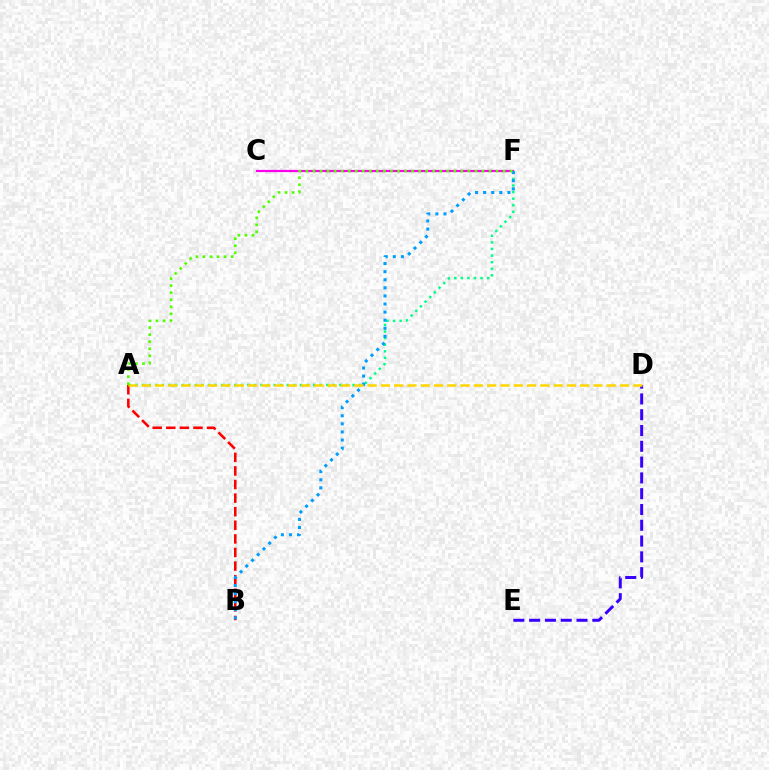{('A', 'F'): [{'color': '#00ff86', 'line_style': 'dotted', 'thickness': 1.79}, {'color': '#4fff00', 'line_style': 'dotted', 'thickness': 1.91}], ('D', 'E'): [{'color': '#3700ff', 'line_style': 'dashed', 'thickness': 2.15}], ('A', 'B'): [{'color': '#ff0000', 'line_style': 'dashed', 'thickness': 1.85}], ('C', 'F'): [{'color': '#ff00ed', 'line_style': 'solid', 'thickness': 1.6}], ('B', 'F'): [{'color': '#009eff', 'line_style': 'dotted', 'thickness': 2.2}], ('A', 'D'): [{'color': '#ffd500', 'line_style': 'dashed', 'thickness': 1.81}]}